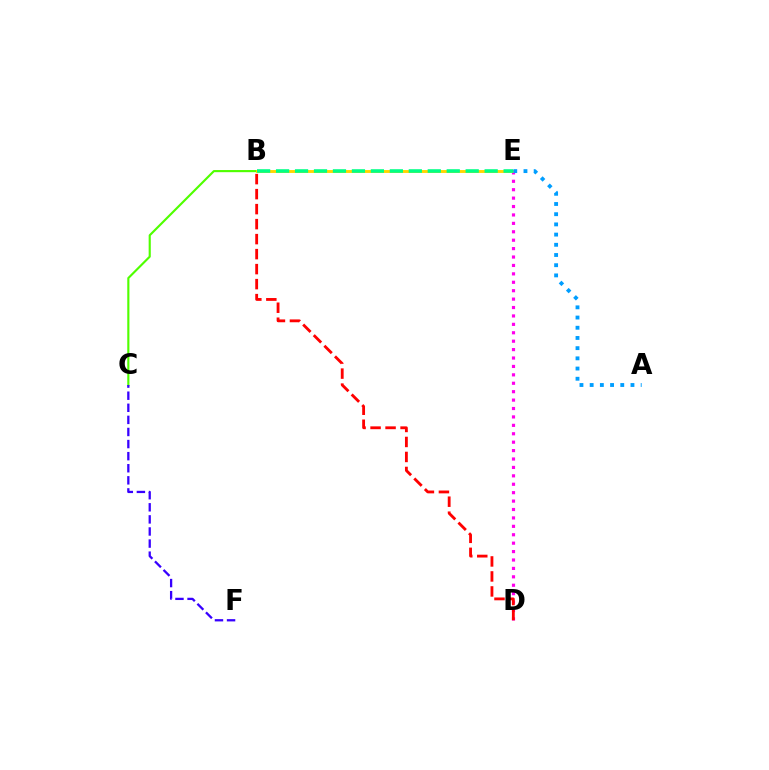{('B', 'C'): [{'color': '#4fff00', 'line_style': 'solid', 'thickness': 1.54}], ('D', 'E'): [{'color': '#ff00ed', 'line_style': 'dotted', 'thickness': 2.29}], ('B', 'E'): [{'color': '#ffd500', 'line_style': 'solid', 'thickness': 2.08}, {'color': '#00ff86', 'line_style': 'dashed', 'thickness': 2.58}], ('B', 'D'): [{'color': '#ff0000', 'line_style': 'dashed', 'thickness': 2.04}], ('C', 'F'): [{'color': '#3700ff', 'line_style': 'dashed', 'thickness': 1.64}], ('A', 'E'): [{'color': '#009eff', 'line_style': 'dotted', 'thickness': 2.77}]}